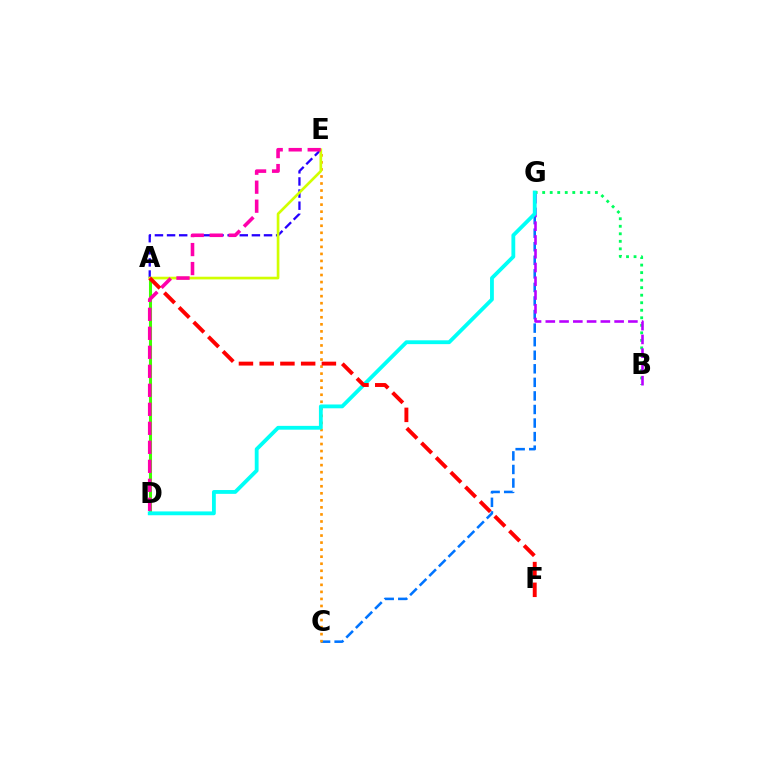{('C', 'G'): [{'color': '#0074ff', 'line_style': 'dashed', 'thickness': 1.84}], ('C', 'E'): [{'color': '#ff9400', 'line_style': 'dotted', 'thickness': 1.91}], ('A', 'D'): [{'color': '#3dff00', 'line_style': 'solid', 'thickness': 2.2}], ('A', 'E'): [{'color': '#2500ff', 'line_style': 'dashed', 'thickness': 1.65}, {'color': '#d1ff00', 'line_style': 'solid', 'thickness': 1.92}], ('B', 'G'): [{'color': '#00ff5c', 'line_style': 'dotted', 'thickness': 2.05}, {'color': '#b900ff', 'line_style': 'dashed', 'thickness': 1.87}], ('D', 'E'): [{'color': '#ff00ac', 'line_style': 'dashed', 'thickness': 2.58}], ('D', 'G'): [{'color': '#00fff6', 'line_style': 'solid', 'thickness': 2.75}], ('A', 'F'): [{'color': '#ff0000', 'line_style': 'dashed', 'thickness': 2.82}]}